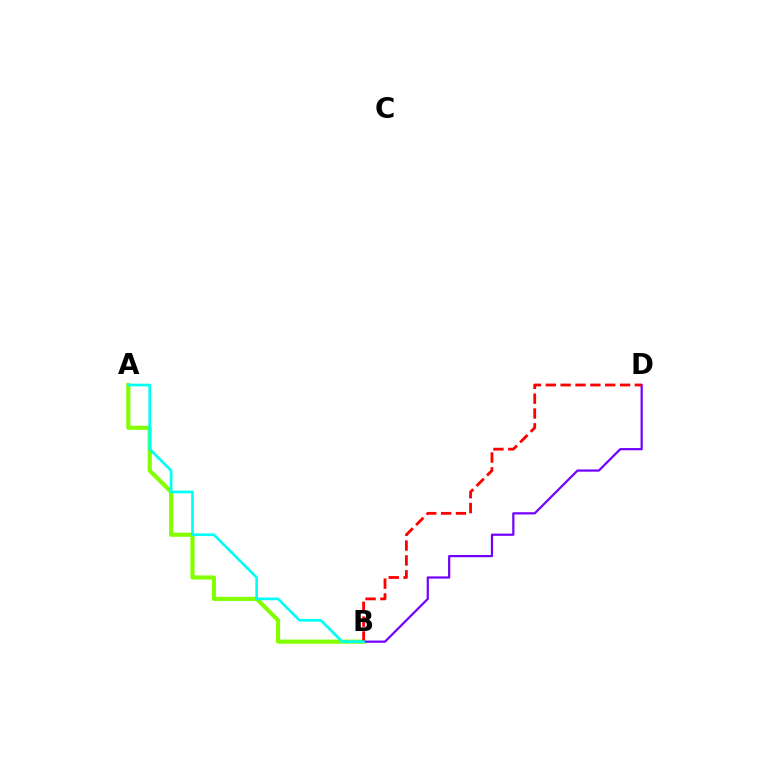{('A', 'B'): [{'color': '#84ff00', 'line_style': 'solid', 'thickness': 2.97}, {'color': '#00fff6', 'line_style': 'solid', 'thickness': 1.92}], ('B', 'D'): [{'color': '#7200ff', 'line_style': 'solid', 'thickness': 1.59}, {'color': '#ff0000', 'line_style': 'dashed', 'thickness': 2.02}]}